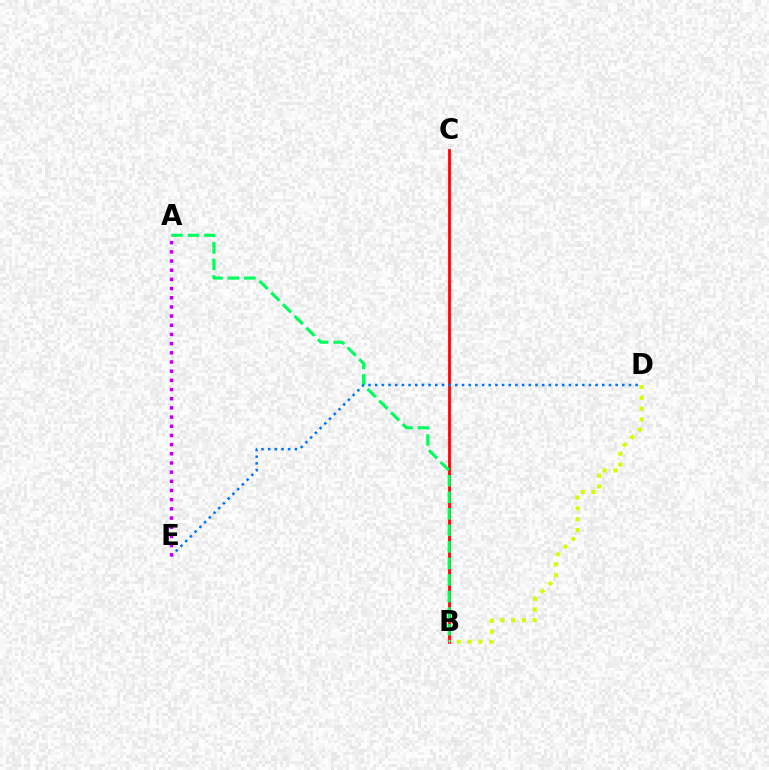{('B', 'C'): [{'color': '#ff0000', 'line_style': 'solid', 'thickness': 1.97}], ('A', 'B'): [{'color': '#00ff5c', 'line_style': 'dashed', 'thickness': 2.25}], ('D', 'E'): [{'color': '#0074ff', 'line_style': 'dotted', 'thickness': 1.81}], ('A', 'E'): [{'color': '#b900ff', 'line_style': 'dotted', 'thickness': 2.49}], ('B', 'D'): [{'color': '#d1ff00', 'line_style': 'dotted', 'thickness': 2.94}]}